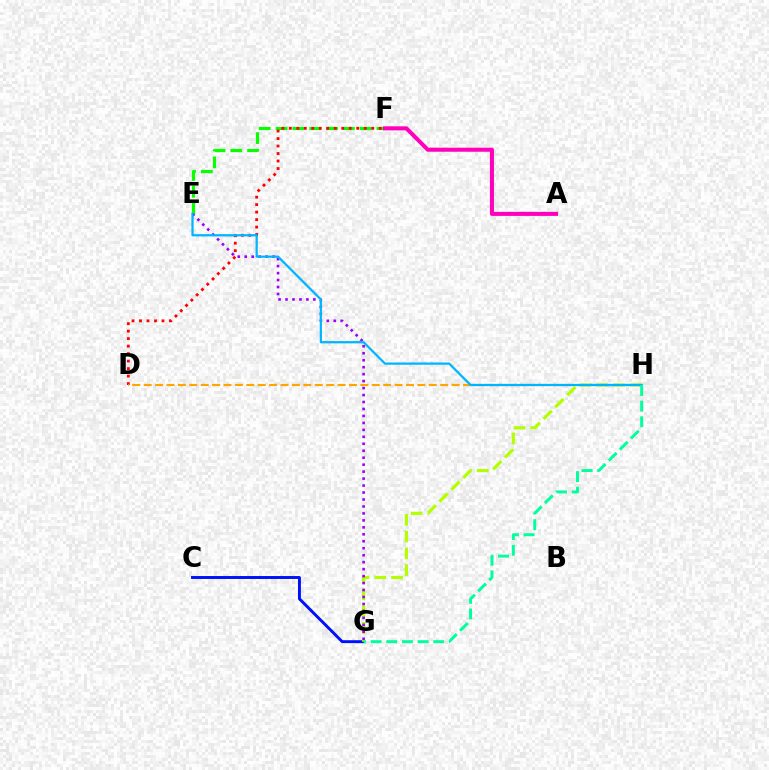{('E', 'F'): [{'color': '#08ff00', 'line_style': 'dashed', 'thickness': 2.28}], ('C', 'G'): [{'color': '#0010ff', 'line_style': 'solid', 'thickness': 2.11}], ('G', 'H'): [{'color': '#b3ff00', 'line_style': 'dashed', 'thickness': 2.28}, {'color': '#00ff9d', 'line_style': 'dashed', 'thickness': 2.13}], ('D', 'F'): [{'color': '#ff0000', 'line_style': 'dotted', 'thickness': 2.04}], ('E', 'G'): [{'color': '#9b00ff', 'line_style': 'dotted', 'thickness': 1.89}], ('D', 'H'): [{'color': '#ffa500', 'line_style': 'dashed', 'thickness': 1.55}], ('E', 'H'): [{'color': '#00b5ff', 'line_style': 'solid', 'thickness': 1.61}], ('A', 'F'): [{'color': '#ff00bd', 'line_style': 'solid', 'thickness': 2.91}]}